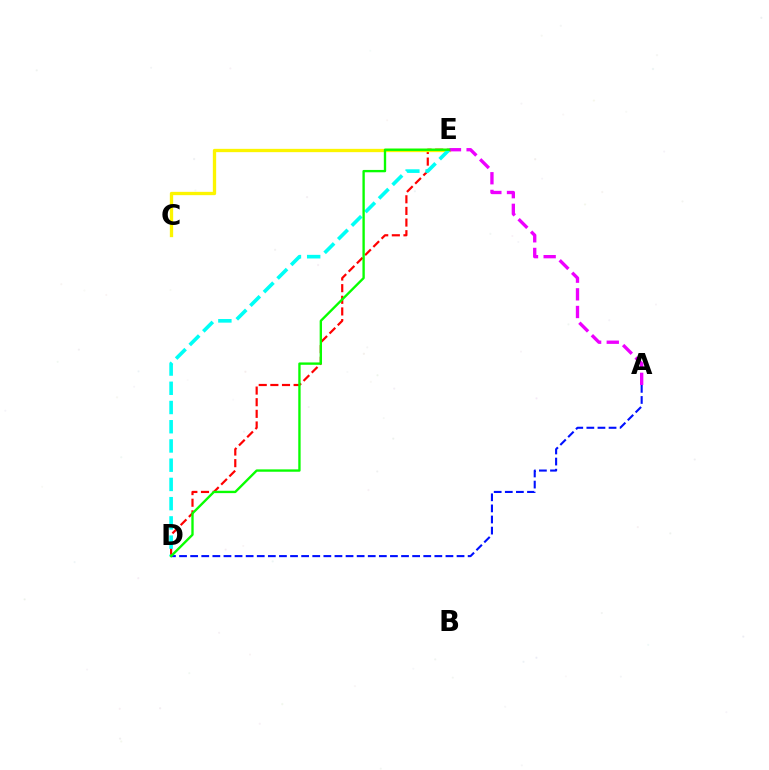{('A', 'D'): [{'color': '#0010ff', 'line_style': 'dashed', 'thickness': 1.51}], ('D', 'E'): [{'color': '#ff0000', 'line_style': 'dashed', 'thickness': 1.58}, {'color': '#00fff6', 'line_style': 'dashed', 'thickness': 2.61}, {'color': '#08ff00', 'line_style': 'solid', 'thickness': 1.69}], ('C', 'E'): [{'color': '#fcf500', 'line_style': 'solid', 'thickness': 2.38}], ('A', 'E'): [{'color': '#ee00ff', 'line_style': 'dashed', 'thickness': 2.4}]}